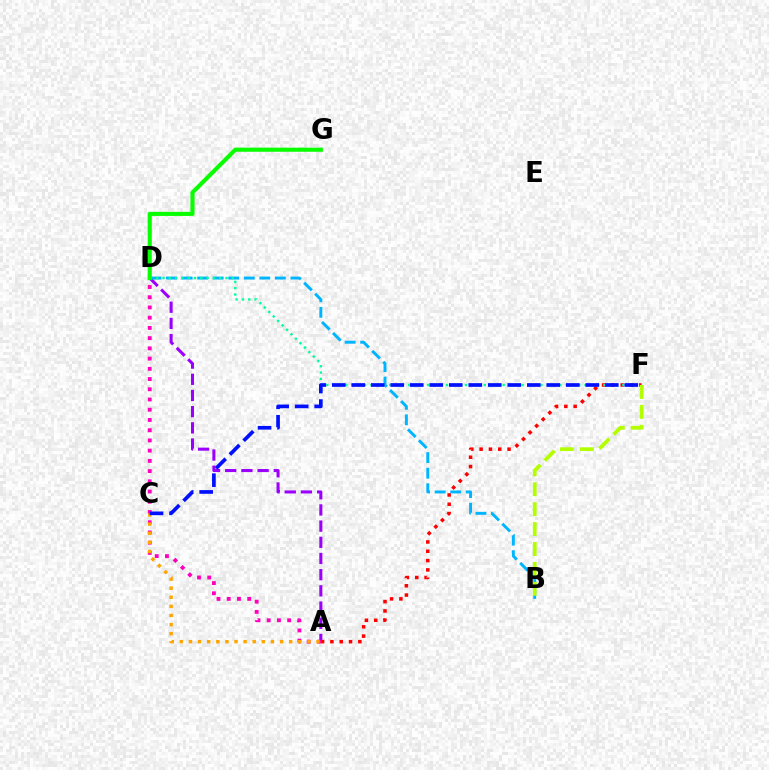{('A', 'D'): [{'color': '#9b00ff', 'line_style': 'dashed', 'thickness': 2.2}, {'color': '#ff00bd', 'line_style': 'dotted', 'thickness': 2.78}], ('A', 'C'): [{'color': '#ffa500', 'line_style': 'dotted', 'thickness': 2.47}], ('A', 'F'): [{'color': '#ff0000', 'line_style': 'dotted', 'thickness': 2.53}], ('B', 'D'): [{'color': '#00b5ff', 'line_style': 'dashed', 'thickness': 2.11}], ('D', 'F'): [{'color': '#00ff9d', 'line_style': 'dotted', 'thickness': 1.71}], ('B', 'F'): [{'color': '#b3ff00', 'line_style': 'dashed', 'thickness': 2.7}], ('C', 'F'): [{'color': '#0010ff', 'line_style': 'dashed', 'thickness': 2.65}], ('D', 'G'): [{'color': '#08ff00', 'line_style': 'solid', 'thickness': 2.95}]}